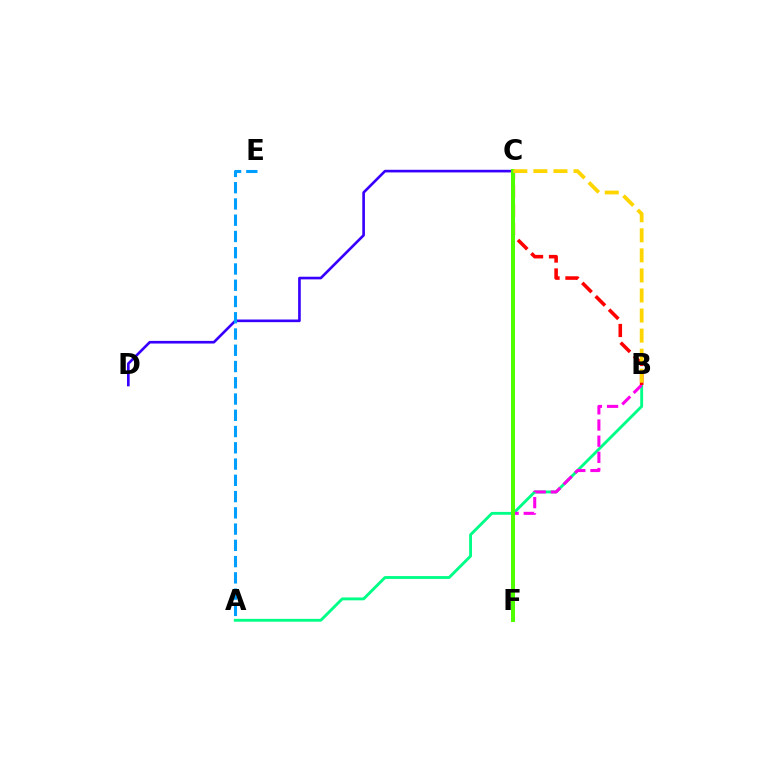{('A', 'B'): [{'color': '#00ff86', 'line_style': 'solid', 'thickness': 2.06}], ('C', 'D'): [{'color': '#3700ff', 'line_style': 'solid', 'thickness': 1.9}], ('A', 'E'): [{'color': '#009eff', 'line_style': 'dashed', 'thickness': 2.21}], ('B', 'F'): [{'color': '#ff00ed', 'line_style': 'dashed', 'thickness': 2.2}], ('B', 'C'): [{'color': '#ff0000', 'line_style': 'dashed', 'thickness': 2.57}, {'color': '#ffd500', 'line_style': 'dashed', 'thickness': 2.72}], ('C', 'F'): [{'color': '#4fff00', 'line_style': 'solid', 'thickness': 2.88}]}